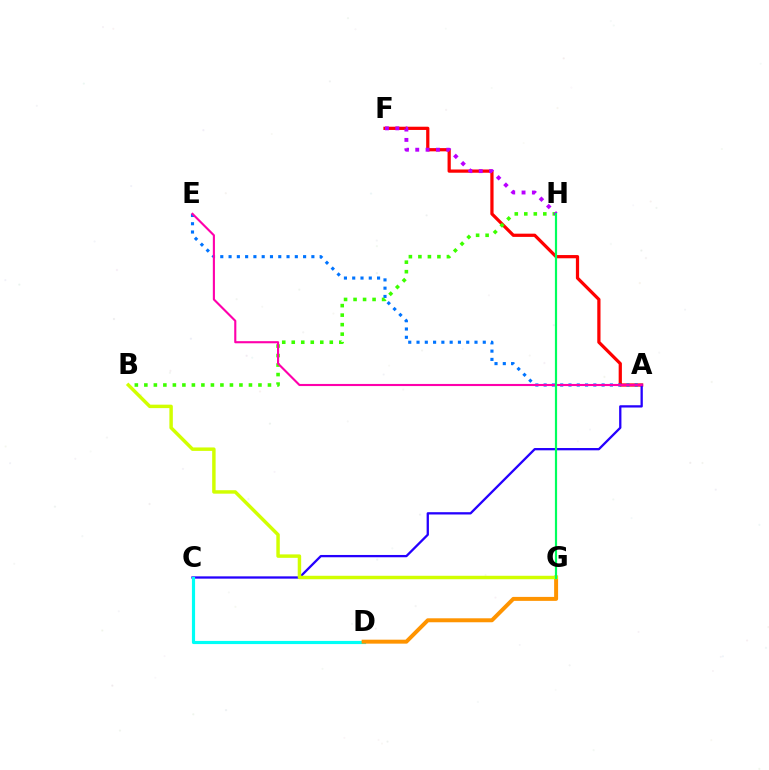{('A', 'F'): [{'color': '#ff0000', 'line_style': 'solid', 'thickness': 2.33}], ('A', 'E'): [{'color': '#0074ff', 'line_style': 'dotted', 'thickness': 2.25}, {'color': '#ff00ac', 'line_style': 'solid', 'thickness': 1.53}], ('A', 'C'): [{'color': '#2500ff', 'line_style': 'solid', 'thickness': 1.65}], ('B', 'H'): [{'color': '#3dff00', 'line_style': 'dotted', 'thickness': 2.58}], ('C', 'D'): [{'color': '#00fff6', 'line_style': 'solid', 'thickness': 2.27}], ('D', 'G'): [{'color': '#ff9400', 'line_style': 'solid', 'thickness': 2.86}], ('B', 'G'): [{'color': '#d1ff00', 'line_style': 'solid', 'thickness': 2.48}], ('F', 'H'): [{'color': '#b900ff', 'line_style': 'dotted', 'thickness': 2.81}], ('G', 'H'): [{'color': '#00ff5c', 'line_style': 'solid', 'thickness': 1.57}]}